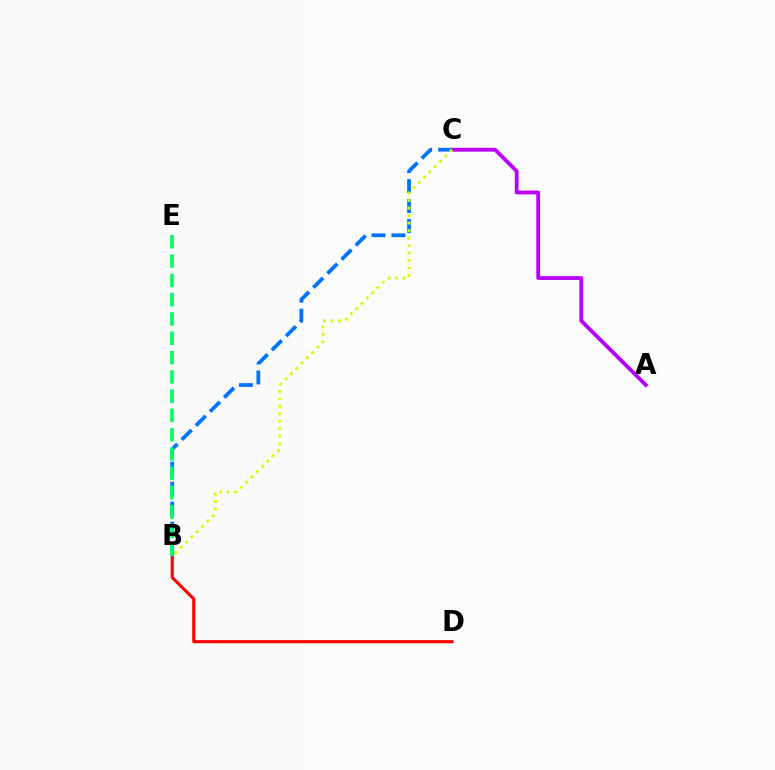{('A', 'C'): [{'color': '#b900ff', 'line_style': 'solid', 'thickness': 2.75}], ('B', 'C'): [{'color': '#0074ff', 'line_style': 'dashed', 'thickness': 2.71}, {'color': '#d1ff00', 'line_style': 'dotted', 'thickness': 2.03}], ('B', 'D'): [{'color': '#ff0000', 'line_style': 'solid', 'thickness': 2.23}], ('B', 'E'): [{'color': '#00ff5c', 'line_style': 'dashed', 'thickness': 2.62}]}